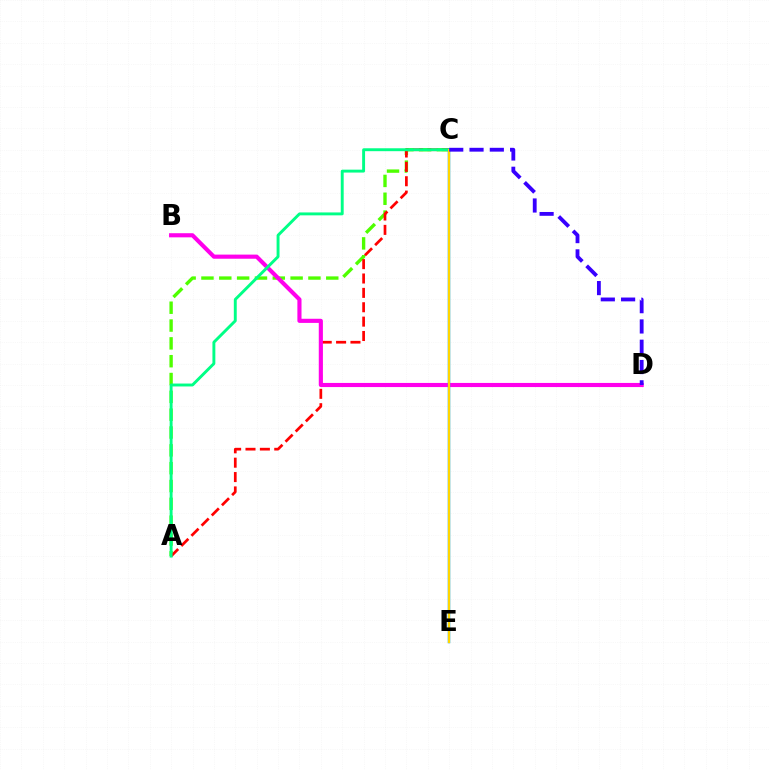{('A', 'C'): [{'color': '#4fff00', 'line_style': 'dashed', 'thickness': 2.42}, {'color': '#ff0000', 'line_style': 'dashed', 'thickness': 1.95}, {'color': '#00ff86', 'line_style': 'solid', 'thickness': 2.1}], ('B', 'D'): [{'color': '#ff00ed', 'line_style': 'solid', 'thickness': 2.97}], ('C', 'E'): [{'color': '#009eff', 'line_style': 'solid', 'thickness': 1.78}, {'color': '#ffd500', 'line_style': 'solid', 'thickness': 1.58}], ('C', 'D'): [{'color': '#3700ff', 'line_style': 'dashed', 'thickness': 2.76}]}